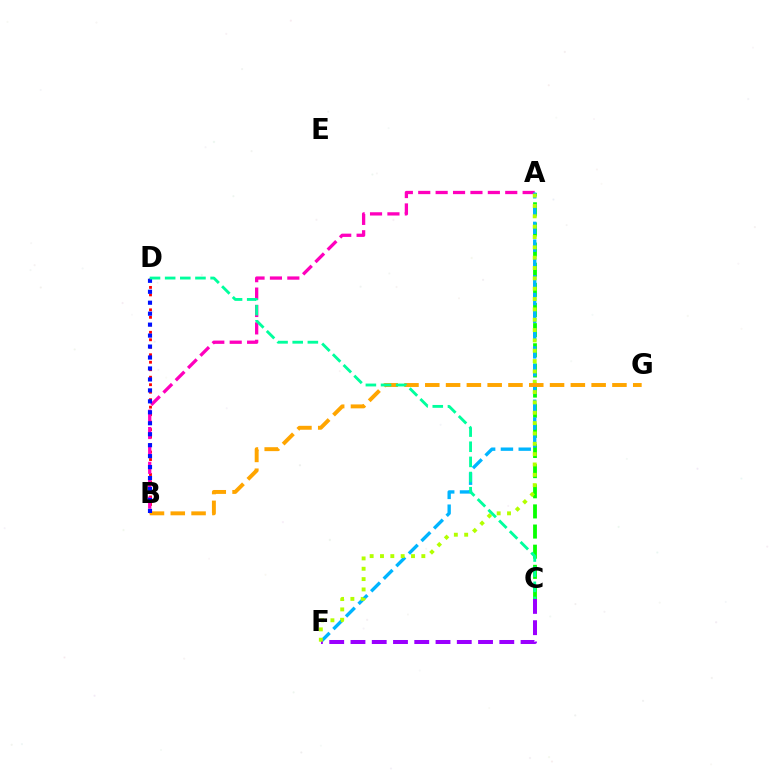{('B', 'D'): [{'color': '#ff0000', 'line_style': 'dotted', 'thickness': 2.03}, {'color': '#0010ff', 'line_style': 'dotted', 'thickness': 2.98}], ('A', 'C'): [{'color': '#08ff00', 'line_style': 'dashed', 'thickness': 2.74}], ('A', 'B'): [{'color': '#ff00bd', 'line_style': 'dashed', 'thickness': 2.36}], ('A', 'F'): [{'color': '#00b5ff', 'line_style': 'dashed', 'thickness': 2.42}, {'color': '#b3ff00', 'line_style': 'dotted', 'thickness': 2.81}], ('C', 'F'): [{'color': '#9b00ff', 'line_style': 'dashed', 'thickness': 2.89}], ('B', 'G'): [{'color': '#ffa500', 'line_style': 'dashed', 'thickness': 2.83}], ('C', 'D'): [{'color': '#00ff9d', 'line_style': 'dashed', 'thickness': 2.06}]}